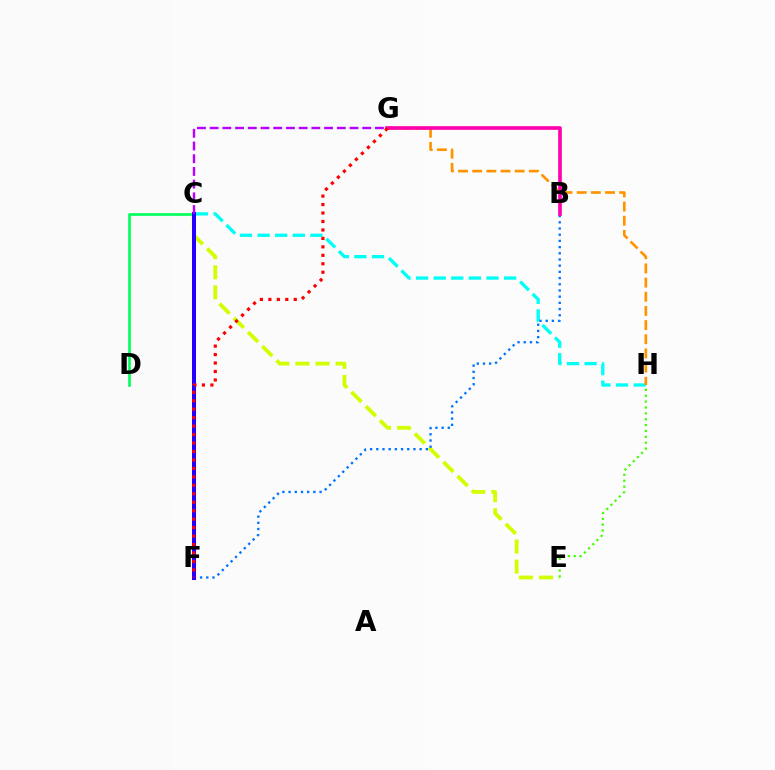{('C', 'D'): [{'color': '#00ff5c', 'line_style': 'solid', 'thickness': 1.93}], ('C', 'H'): [{'color': '#00fff6', 'line_style': 'dashed', 'thickness': 2.39}], ('C', 'E'): [{'color': '#d1ff00', 'line_style': 'dashed', 'thickness': 2.73}], ('B', 'F'): [{'color': '#0074ff', 'line_style': 'dotted', 'thickness': 1.68}], ('G', 'H'): [{'color': '#ff9400', 'line_style': 'dashed', 'thickness': 1.92}], ('C', 'F'): [{'color': '#2500ff', 'line_style': 'solid', 'thickness': 2.87}], ('E', 'H'): [{'color': '#3dff00', 'line_style': 'dotted', 'thickness': 1.6}], ('B', 'G'): [{'color': '#ff00ac', 'line_style': 'solid', 'thickness': 2.63}], ('F', 'G'): [{'color': '#ff0000', 'line_style': 'dotted', 'thickness': 2.3}], ('C', 'G'): [{'color': '#b900ff', 'line_style': 'dashed', 'thickness': 1.73}]}